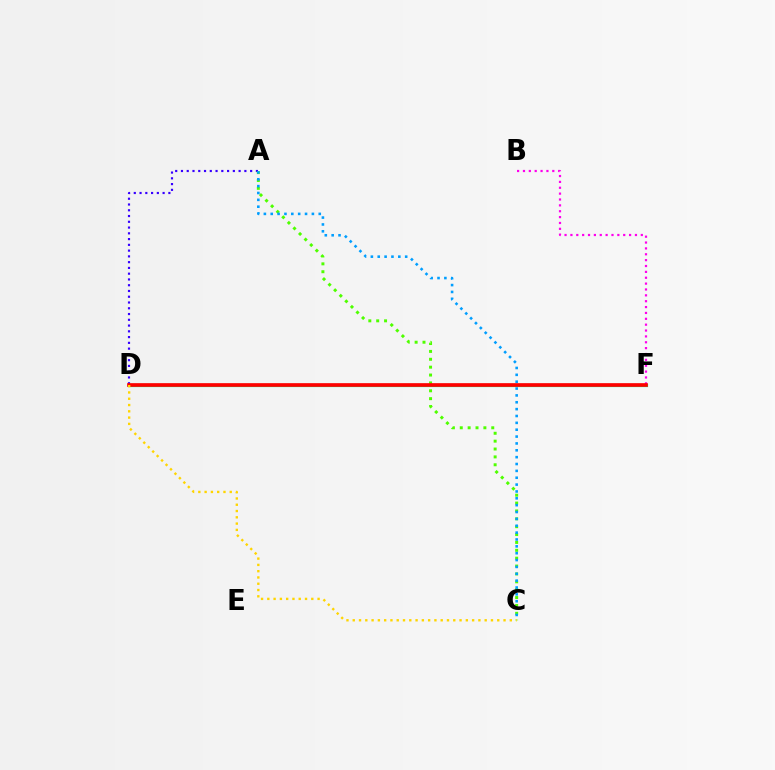{('D', 'F'): [{'color': '#00ff86', 'line_style': 'solid', 'thickness': 2.29}, {'color': '#ff0000', 'line_style': 'solid', 'thickness': 2.64}], ('A', 'D'): [{'color': '#3700ff', 'line_style': 'dotted', 'thickness': 1.57}], ('B', 'F'): [{'color': '#ff00ed', 'line_style': 'dotted', 'thickness': 1.59}], ('A', 'C'): [{'color': '#4fff00', 'line_style': 'dotted', 'thickness': 2.14}, {'color': '#009eff', 'line_style': 'dotted', 'thickness': 1.86}], ('C', 'D'): [{'color': '#ffd500', 'line_style': 'dotted', 'thickness': 1.71}]}